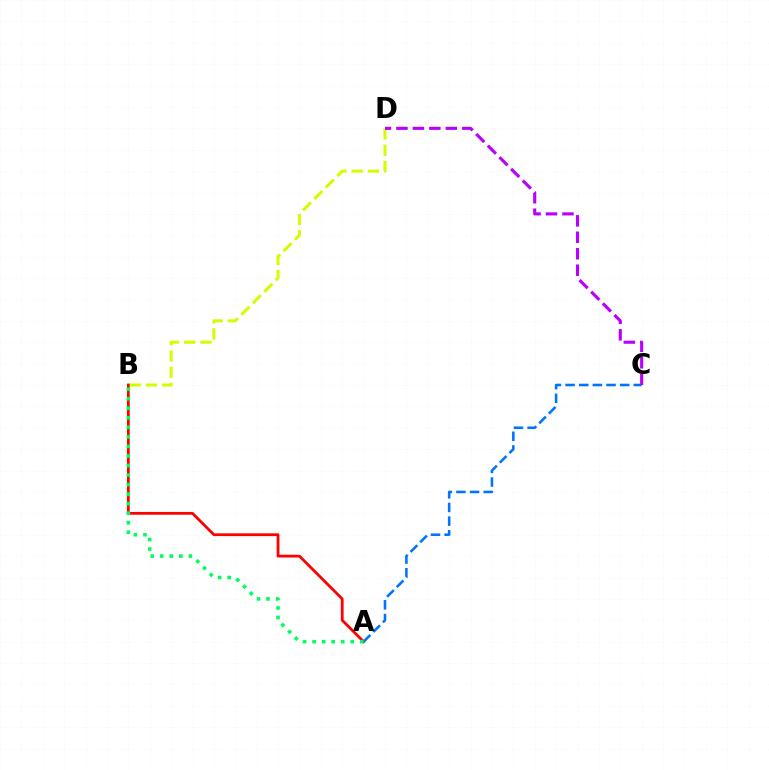{('B', 'D'): [{'color': '#d1ff00', 'line_style': 'dashed', 'thickness': 2.2}], ('A', 'B'): [{'color': '#ff0000', 'line_style': 'solid', 'thickness': 2.01}, {'color': '#00ff5c', 'line_style': 'dotted', 'thickness': 2.59}], ('A', 'C'): [{'color': '#0074ff', 'line_style': 'dashed', 'thickness': 1.85}], ('C', 'D'): [{'color': '#b900ff', 'line_style': 'dashed', 'thickness': 2.24}]}